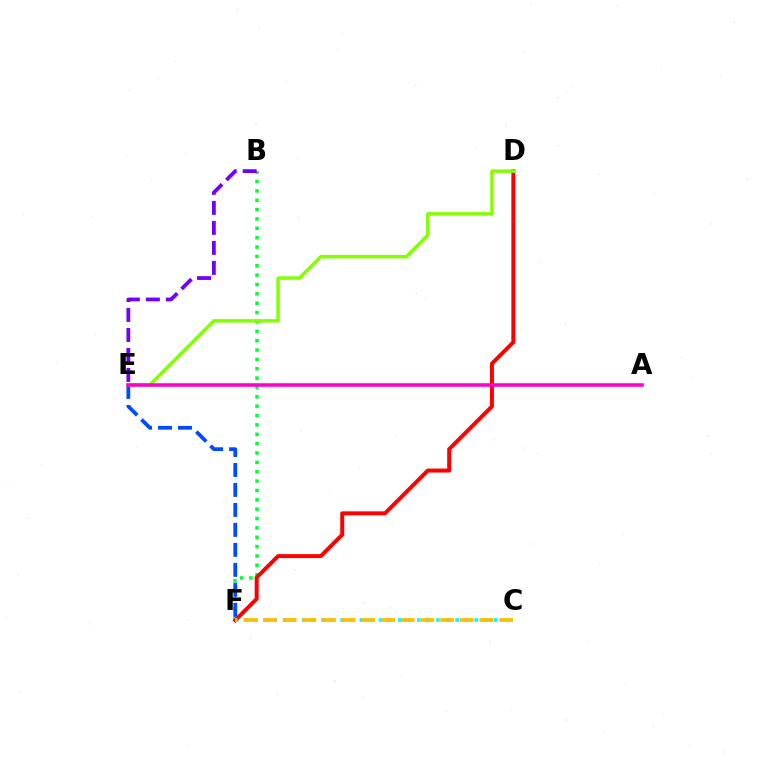{('C', 'F'): [{'color': '#00fff6', 'line_style': 'dotted', 'thickness': 2.6}, {'color': '#ffbd00', 'line_style': 'dashed', 'thickness': 2.67}], ('B', 'F'): [{'color': '#00ff39', 'line_style': 'dotted', 'thickness': 2.54}], ('D', 'F'): [{'color': '#ff0000', 'line_style': 'solid', 'thickness': 2.86}], ('E', 'F'): [{'color': '#004bff', 'line_style': 'dashed', 'thickness': 2.71}], ('D', 'E'): [{'color': '#84ff00', 'line_style': 'solid', 'thickness': 2.49}], ('B', 'E'): [{'color': '#7200ff', 'line_style': 'dashed', 'thickness': 2.72}], ('A', 'E'): [{'color': '#ff00cf', 'line_style': 'solid', 'thickness': 2.55}]}